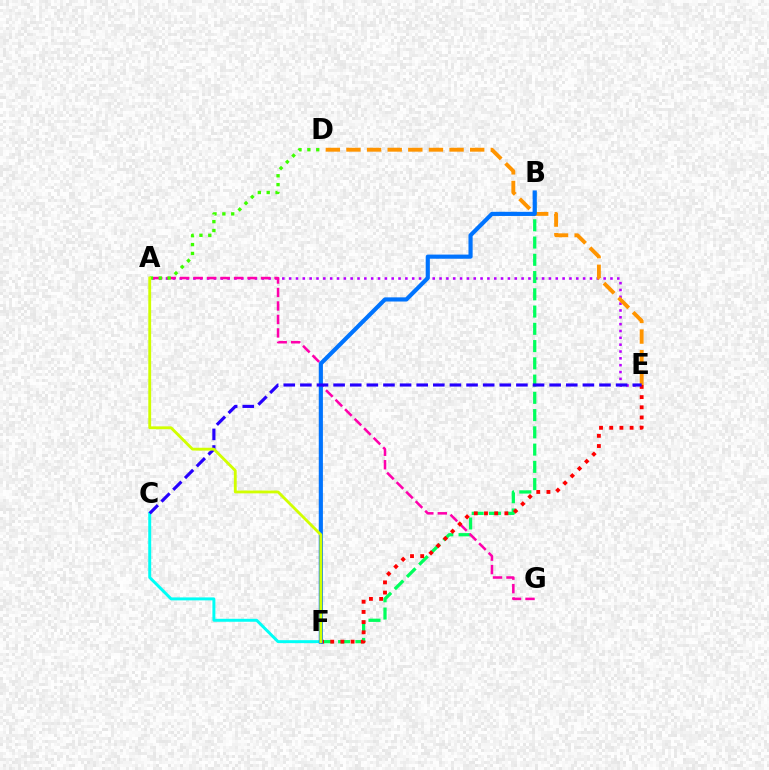{('A', 'E'): [{'color': '#b900ff', 'line_style': 'dotted', 'thickness': 1.86}], ('D', 'E'): [{'color': '#ff9400', 'line_style': 'dashed', 'thickness': 2.8}], ('B', 'F'): [{'color': '#00ff5c', 'line_style': 'dashed', 'thickness': 2.34}, {'color': '#0074ff', 'line_style': 'solid', 'thickness': 2.99}], ('A', 'G'): [{'color': '#ff00ac', 'line_style': 'dashed', 'thickness': 1.83}], ('C', 'F'): [{'color': '#00fff6', 'line_style': 'solid', 'thickness': 2.13}], ('E', 'F'): [{'color': '#ff0000', 'line_style': 'dotted', 'thickness': 2.77}], ('A', 'D'): [{'color': '#3dff00', 'line_style': 'dotted', 'thickness': 2.41}], ('C', 'E'): [{'color': '#2500ff', 'line_style': 'dashed', 'thickness': 2.26}], ('A', 'F'): [{'color': '#d1ff00', 'line_style': 'solid', 'thickness': 2.04}]}